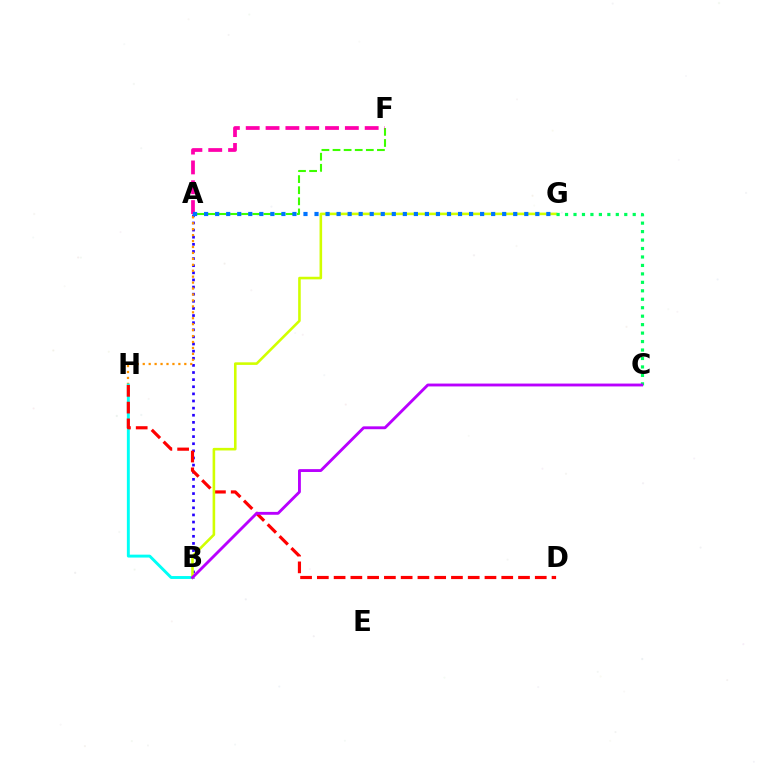{('A', 'B'): [{'color': '#2500ff', 'line_style': 'dotted', 'thickness': 1.93}], ('A', 'F'): [{'color': '#3dff00', 'line_style': 'dashed', 'thickness': 1.51}, {'color': '#ff00ac', 'line_style': 'dashed', 'thickness': 2.69}], ('A', 'H'): [{'color': '#ff9400', 'line_style': 'dotted', 'thickness': 1.61}], ('B', 'H'): [{'color': '#00fff6', 'line_style': 'solid', 'thickness': 2.1}], ('D', 'H'): [{'color': '#ff0000', 'line_style': 'dashed', 'thickness': 2.28}], ('B', 'G'): [{'color': '#d1ff00', 'line_style': 'solid', 'thickness': 1.86}], ('A', 'G'): [{'color': '#0074ff', 'line_style': 'dotted', 'thickness': 3.0}], ('C', 'G'): [{'color': '#00ff5c', 'line_style': 'dotted', 'thickness': 2.3}], ('B', 'C'): [{'color': '#b900ff', 'line_style': 'solid', 'thickness': 2.06}]}